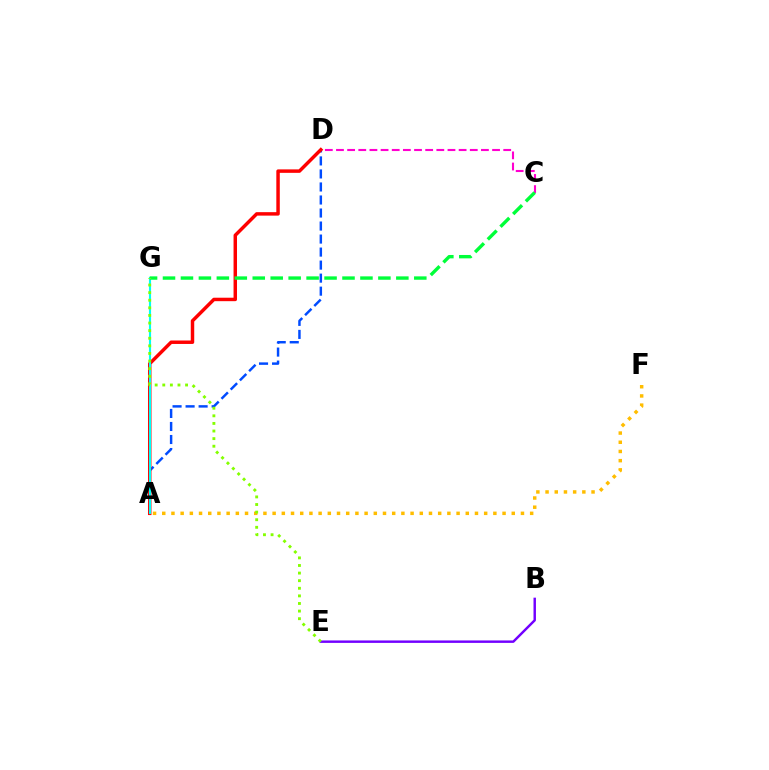{('C', 'D'): [{'color': '#ff00cf', 'line_style': 'dashed', 'thickness': 1.51}], ('A', 'D'): [{'color': '#004bff', 'line_style': 'dashed', 'thickness': 1.77}, {'color': '#ff0000', 'line_style': 'solid', 'thickness': 2.49}], ('A', 'G'): [{'color': '#00fff6', 'line_style': 'solid', 'thickness': 1.54}], ('B', 'E'): [{'color': '#7200ff', 'line_style': 'solid', 'thickness': 1.76}], ('A', 'F'): [{'color': '#ffbd00', 'line_style': 'dotted', 'thickness': 2.5}], ('C', 'G'): [{'color': '#00ff39', 'line_style': 'dashed', 'thickness': 2.44}], ('E', 'G'): [{'color': '#84ff00', 'line_style': 'dotted', 'thickness': 2.07}]}